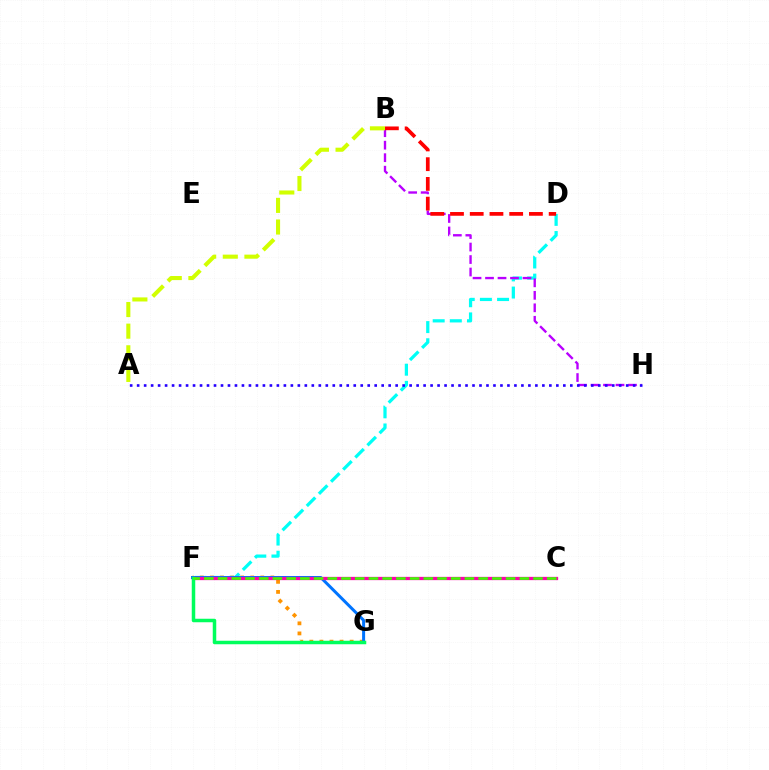{('F', 'G'): [{'color': '#ff9400', 'line_style': 'dotted', 'thickness': 2.74}, {'color': '#0074ff', 'line_style': 'solid', 'thickness': 2.17}, {'color': '#00ff5c', 'line_style': 'solid', 'thickness': 2.52}], ('D', 'F'): [{'color': '#00fff6', 'line_style': 'dashed', 'thickness': 2.33}], ('B', 'H'): [{'color': '#b900ff', 'line_style': 'dashed', 'thickness': 1.7}], ('A', 'H'): [{'color': '#2500ff', 'line_style': 'dotted', 'thickness': 1.9}], ('A', 'B'): [{'color': '#d1ff00', 'line_style': 'dashed', 'thickness': 2.94}], ('C', 'F'): [{'color': '#ff00ac', 'line_style': 'solid', 'thickness': 2.36}, {'color': '#3dff00', 'line_style': 'dashed', 'thickness': 1.86}], ('B', 'D'): [{'color': '#ff0000', 'line_style': 'dashed', 'thickness': 2.68}]}